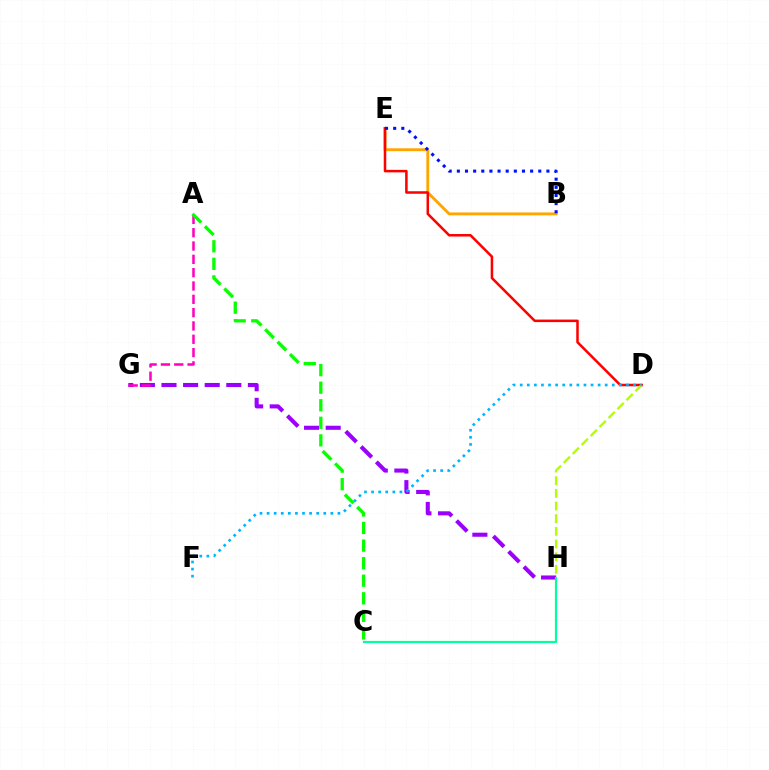{('G', 'H'): [{'color': '#9b00ff', 'line_style': 'dashed', 'thickness': 2.93}], ('C', 'H'): [{'color': '#00ff9d', 'line_style': 'solid', 'thickness': 1.59}], ('A', 'G'): [{'color': '#ff00bd', 'line_style': 'dashed', 'thickness': 1.81}], ('B', 'E'): [{'color': '#ffa500', 'line_style': 'solid', 'thickness': 2.07}, {'color': '#0010ff', 'line_style': 'dotted', 'thickness': 2.21}], ('D', 'E'): [{'color': '#ff0000', 'line_style': 'solid', 'thickness': 1.82}], ('D', 'H'): [{'color': '#b3ff00', 'line_style': 'dashed', 'thickness': 1.72}], ('D', 'F'): [{'color': '#00b5ff', 'line_style': 'dotted', 'thickness': 1.92}], ('A', 'C'): [{'color': '#08ff00', 'line_style': 'dashed', 'thickness': 2.39}]}